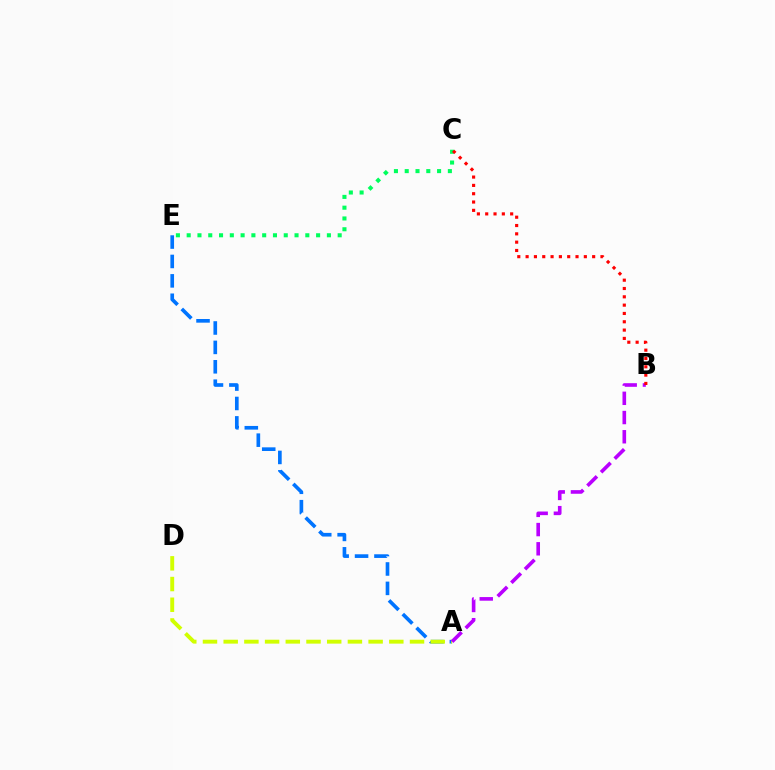{('A', 'E'): [{'color': '#0074ff', 'line_style': 'dashed', 'thickness': 2.64}], ('A', 'D'): [{'color': '#d1ff00', 'line_style': 'dashed', 'thickness': 2.81}], ('C', 'E'): [{'color': '#00ff5c', 'line_style': 'dotted', 'thickness': 2.93}], ('A', 'B'): [{'color': '#b900ff', 'line_style': 'dashed', 'thickness': 2.61}], ('B', 'C'): [{'color': '#ff0000', 'line_style': 'dotted', 'thickness': 2.26}]}